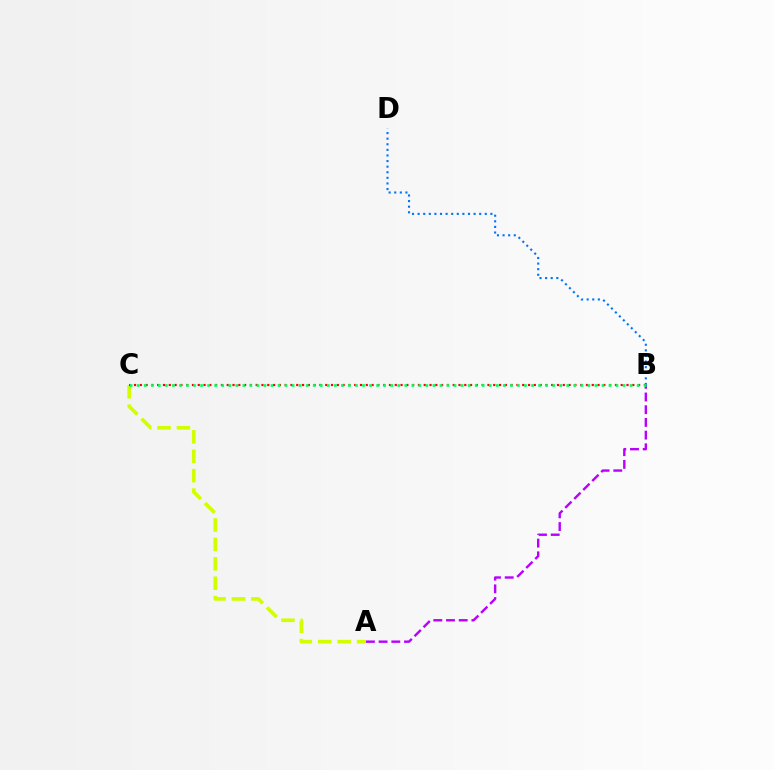{('B', 'D'): [{'color': '#0074ff', 'line_style': 'dotted', 'thickness': 1.52}], ('A', 'C'): [{'color': '#d1ff00', 'line_style': 'dashed', 'thickness': 2.64}], ('B', 'C'): [{'color': '#ff0000', 'line_style': 'dotted', 'thickness': 1.57}, {'color': '#00ff5c', 'line_style': 'dotted', 'thickness': 1.91}], ('A', 'B'): [{'color': '#b900ff', 'line_style': 'dashed', 'thickness': 1.73}]}